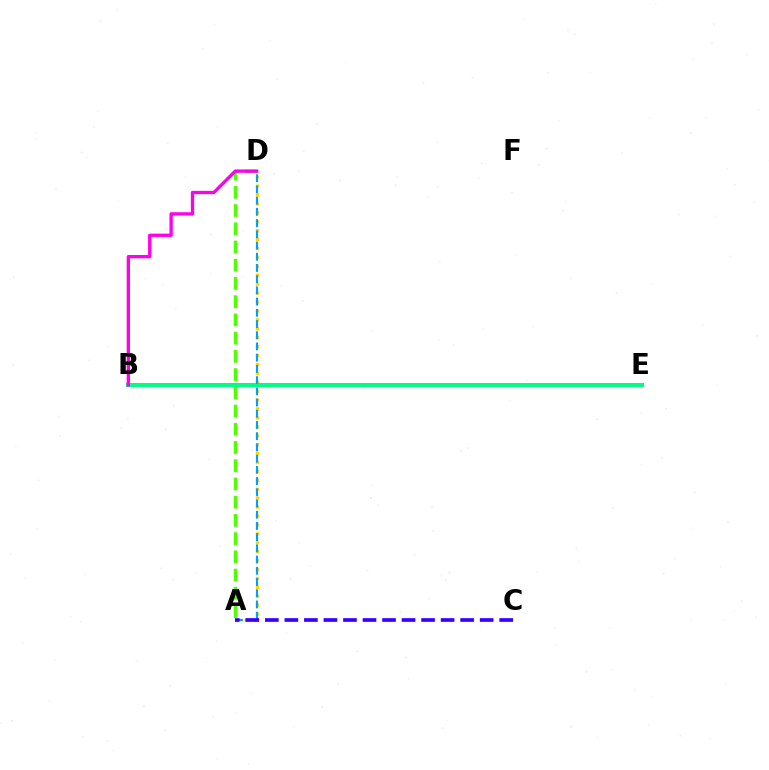{('B', 'E'): [{'color': '#ff0000', 'line_style': 'solid', 'thickness': 2.65}, {'color': '#00ff86', 'line_style': 'solid', 'thickness': 2.84}], ('A', 'D'): [{'color': '#ffd500', 'line_style': 'dotted', 'thickness': 2.42}, {'color': '#4fff00', 'line_style': 'dashed', 'thickness': 2.48}, {'color': '#009eff', 'line_style': 'dashed', 'thickness': 1.52}], ('B', 'D'): [{'color': '#ff00ed', 'line_style': 'solid', 'thickness': 2.39}], ('A', 'C'): [{'color': '#3700ff', 'line_style': 'dashed', 'thickness': 2.65}]}